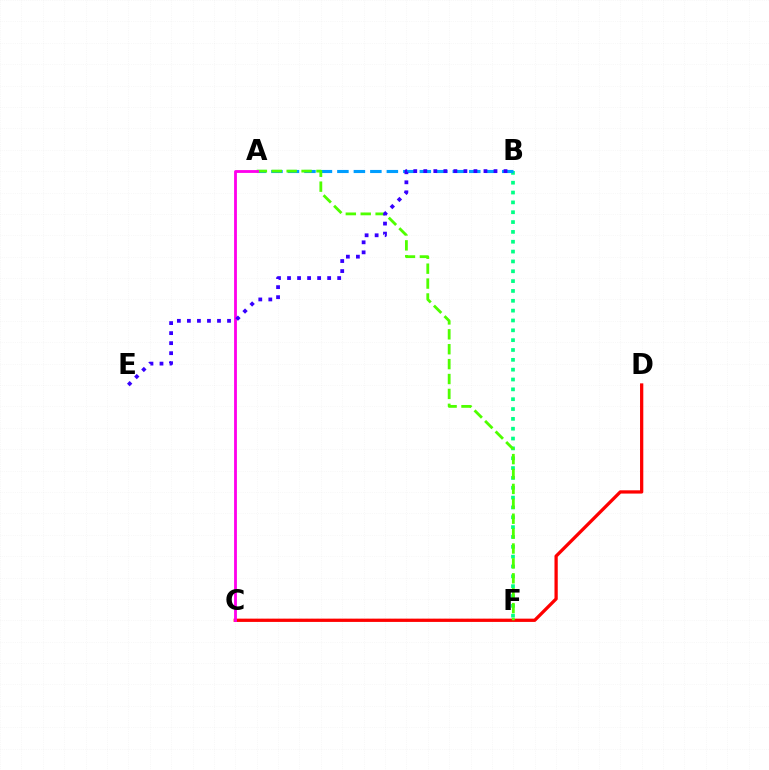{('C', 'F'): [{'color': '#ffd500', 'line_style': 'dotted', 'thickness': 1.51}], ('B', 'F'): [{'color': '#00ff86', 'line_style': 'dotted', 'thickness': 2.67}], ('A', 'B'): [{'color': '#009eff', 'line_style': 'dashed', 'thickness': 2.24}], ('C', 'D'): [{'color': '#ff0000', 'line_style': 'solid', 'thickness': 2.36}], ('A', 'F'): [{'color': '#4fff00', 'line_style': 'dashed', 'thickness': 2.02}], ('A', 'C'): [{'color': '#ff00ed', 'line_style': 'solid', 'thickness': 2.03}], ('B', 'E'): [{'color': '#3700ff', 'line_style': 'dotted', 'thickness': 2.72}]}